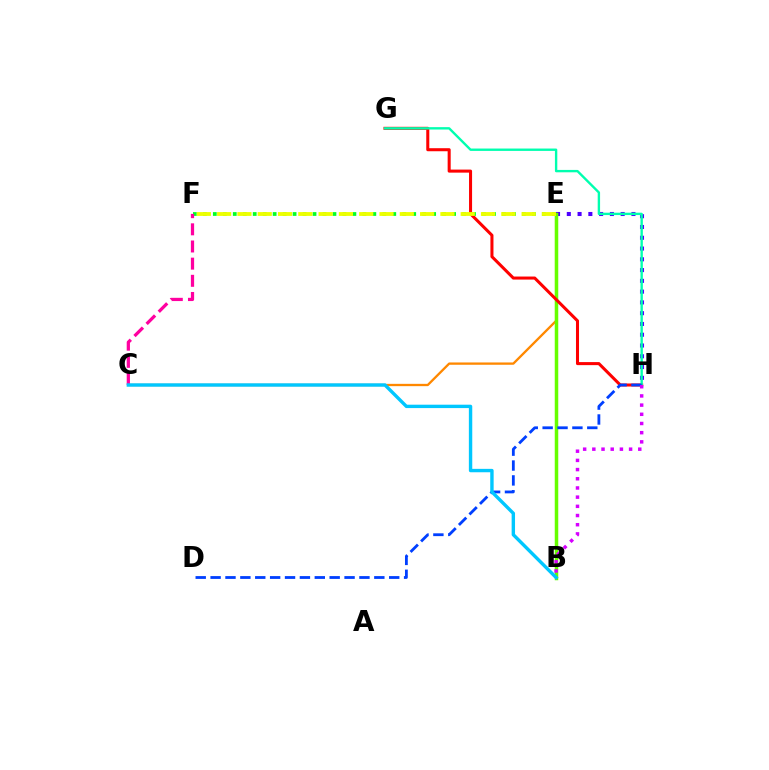{('E', 'F'): [{'color': '#00ff27', 'line_style': 'dotted', 'thickness': 2.71}, {'color': '#eeff00', 'line_style': 'dashed', 'thickness': 2.76}], ('C', 'E'): [{'color': '#ff8800', 'line_style': 'solid', 'thickness': 1.66}], ('C', 'F'): [{'color': '#ff00a0', 'line_style': 'dashed', 'thickness': 2.33}], ('E', 'H'): [{'color': '#4f00ff', 'line_style': 'dotted', 'thickness': 2.93}], ('B', 'E'): [{'color': '#66ff00', 'line_style': 'solid', 'thickness': 2.52}], ('G', 'H'): [{'color': '#ff0000', 'line_style': 'solid', 'thickness': 2.19}, {'color': '#00ffaf', 'line_style': 'solid', 'thickness': 1.71}], ('D', 'H'): [{'color': '#003fff', 'line_style': 'dashed', 'thickness': 2.02}], ('B', 'C'): [{'color': '#00c7ff', 'line_style': 'solid', 'thickness': 2.45}], ('B', 'H'): [{'color': '#d600ff', 'line_style': 'dotted', 'thickness': 2.5}]}